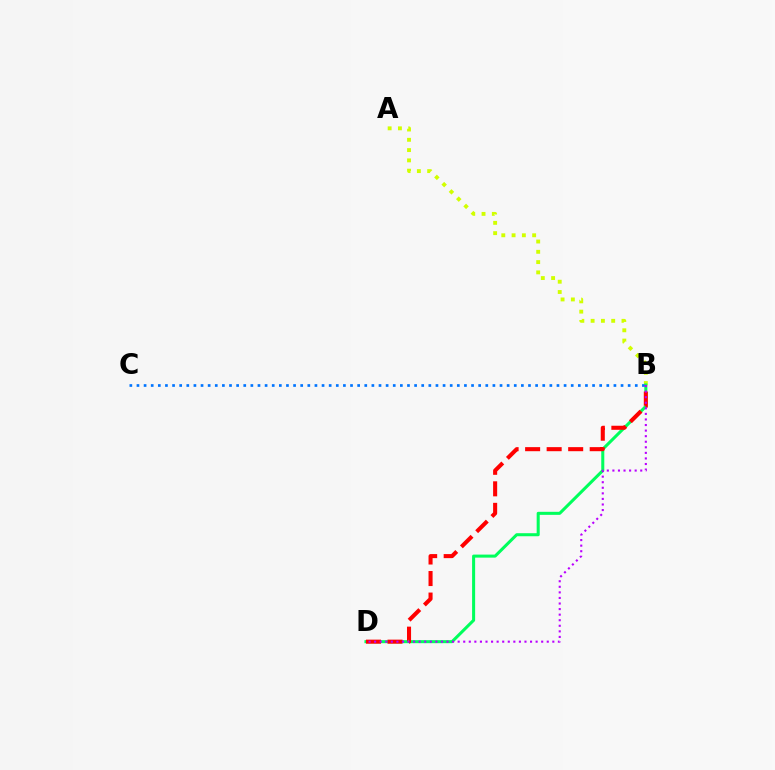{('A', 'B'): [{'color': '#d1ff00', 'line_style': 'dotted', 'thickness': 2.8}], ('B', 'D'): [{'color': '#00ff5c', 'line_style': 'solid', 'thickness': 2.19}, {'color': '#ff0000', 'line_style': 'dashed', 'thickness': 2.92}, {'color': '#b900ff', 'line_style': 'dotted', 'thickness': 1.51}], ('B', 'C'): [{'color': '#0074ff', 'line_style': 'dotted', 'thickness': 1.93}]}